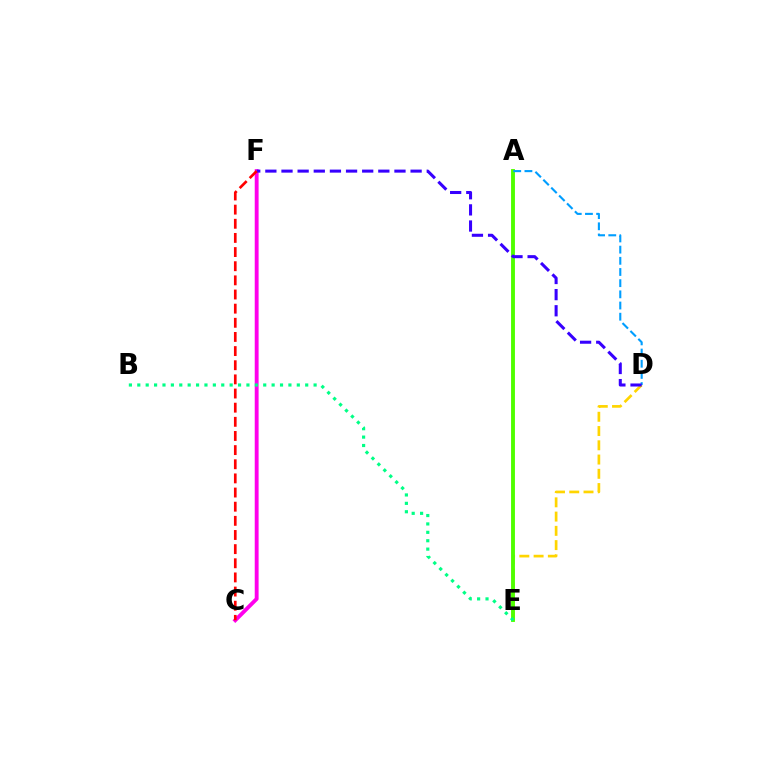{('C', 'F'): [{'color': '#ff00ed', 'line_style': 'solid', 'thickness': 2.79}, {'color': '#ff0000', 'line_style': 'dashed', 'thickness': 1.92}], ('D', 'E'): [{'color': '#ffd500', 'line_style': 'dashed', 'thickness': 1.94}], ('A', 'E'): [{'color': '#4fff00', 'line_style': 'solid', 'thickness': 2.79}], ('A', 'D'): [{'color': '#009eff', 'line_style': 'dashed', 'thickness': 1.52}], ('D', 'F'): [{'color': '#3700ff', 'line_style': 'dashed', 'thickness': 2.19}], ('B', 'E'): [{'color': '#00ff86', 'line_style': 'dotted', 'thickness': 2.28}]}